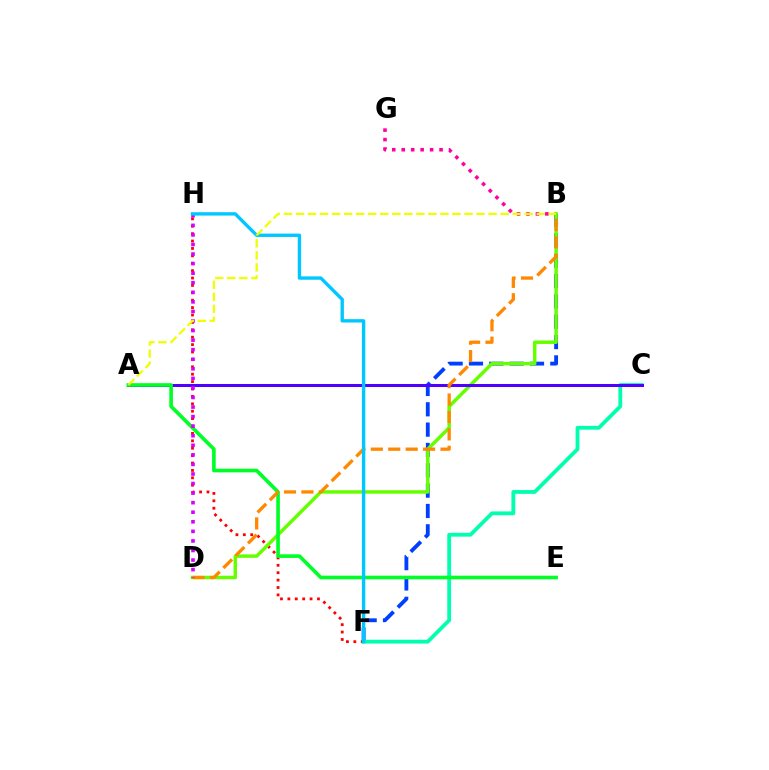{('F', 'H'): [{'color': '#ff0000', 'line_style': 'dotted', 'thickness': 2.01}, {'color': '#00c7ff', 'line_style': 'solid', 'thickness': 2.43}], ('B', 'F'): [{'color': '#003fff', 'line_style': 'dashed', 'thickness': 2.76}], ('C', 'F'): [{'color': '#00ffaf', 'line_style': 'solid', 'thickness': 2.74}], ('B', 'G'): [{'color': '#ff00a0', 'line_style': 'dotted', 'thickness': 2.57}], ('B', 'D'): [{'color': '#66ff00', 'line_style': 'solid', 'thickness': 2.5}, {'color': '#ff8800', 'line_style': 'dashed', 'thickness': 2.37}], ('A', 'C'): [{'color': '#4f00ff', 'line_style': 'solid', 'thickness': 2.18}], ('A', 'E'): [{'color': '#00ff27', 'line_style': 'solid', 'thickness': 2.61}], ('D', 'H'): [{'color': '#d600ff', 'line_style': 'dotted', 'thickness': 2.6}], ('A', 'B'): [{'color': '#eeff00', 'line_style': 'dashed', 'thickness': 1.64}]}